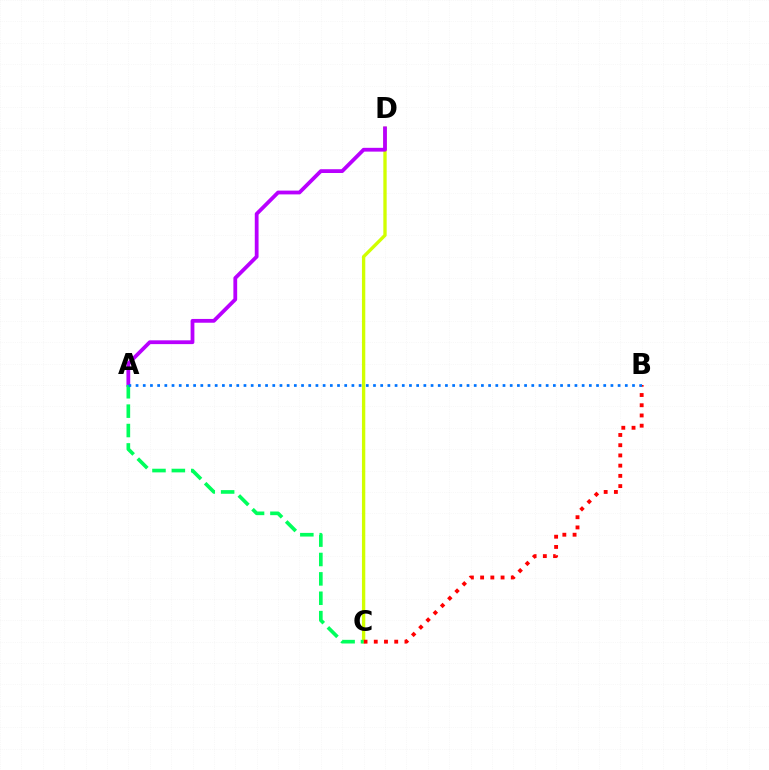{('C', 'D'): [{'color': '#d1ff00', 'line_style': 'solid', 'thickness': 2.4}], ('A', 'D'): [{'color': '#b900ff', 'line_style': 'solid', 'thickness': 2.73}], ('B', 'C'): [{'color': '#ff0000', 'line_style': 'dotted', 'thickness': 2.78}], ('A', 'C'): [{'color': '#00ff5c', 'line_style': 'dashed', 'thickness': 2.63}], ('A', 'B'): [{'color': '#0074ff', 'line_style': 'dotted', 'thickness': 1.95}]}